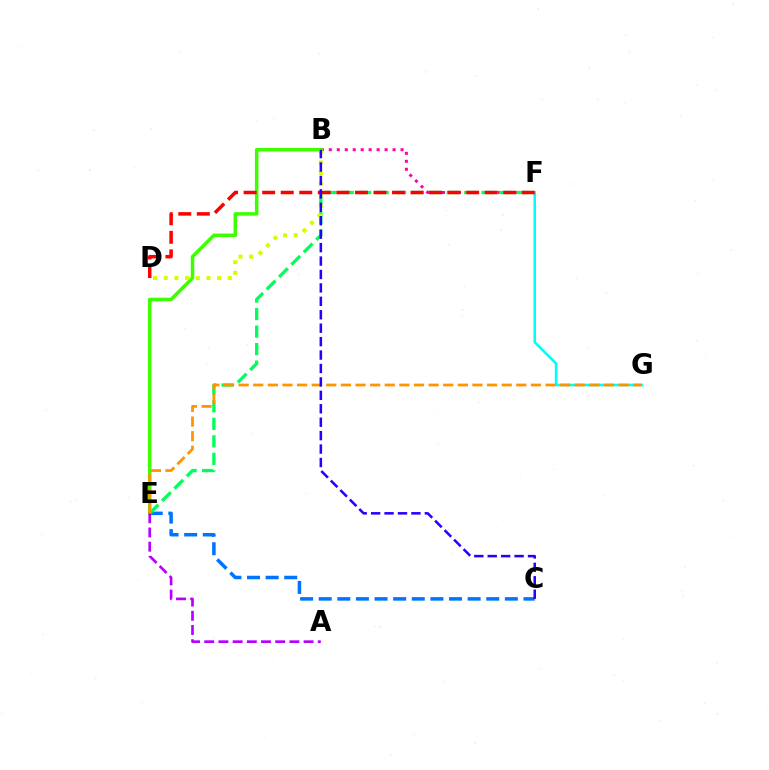{('F', 'G'): [{'color': '#00fff6', 'line_style': 'solid', 'thickness': 1.87}], ('B', 'F'): [{'color': '#ff00ac', 'line_style': 'dotted', 'thickness': 2.17}], ('B', 'E'): [{'color': '#3dff00', 'line_style': 'solid', 'thickness': 2.52}], ('C', 'E'): [{'color': '#0074ff', 'line_style': 'dashed', 'thickness': 2.53}], ('E', 'F'): [{'color': '#00ff5c', 'line_style': 'dashed', 'thickness': 2.38}], ('A', 'E'): [{'color': '#b900ff', 'line_style': 'dashed', 'thickness': 1.93}], ('B', 'D'): [{'color': '#d1ff00', 'line_style': 'dotted', 'thickness': 2.9}], ('E', 'G'): [{'color': '#ff9400', 'line_style': 'dashed', 'thickness': 1.99}], ('D', 'F'): [{'color': '#ff0000', 'line_style': 'dashed', 'thickness': 2.52}], ('B', 'C'): [{'color': '#2500ff', 'line_style': 'dashed', 'thickness': 1.82}]}